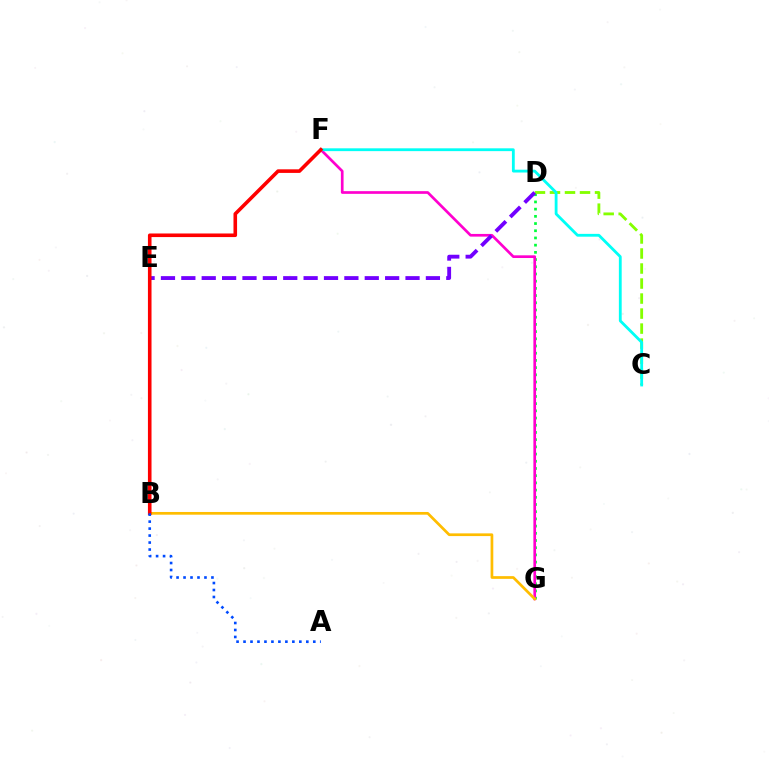{('D', 'G'): [{'color': '#00ff39', 'line_style': 'dotted', 'thickness': 1.96}], ('C', 'D'): [{'color': '#84ff00', 'line_style': 'dashed', 'thickness': 2.04}], ('F', 'G'): [{'color': '#ff00cf', 'line_style': 'solid', 'thickness': 1.94}], ('B', 'G'): [{'color': '#ffbd00', 'line_style': 'solid', 'thickness': 1.95}], ('C', 'F'): [{'color': '#00fff6', 'line_style': 'solid', 'thickness': 2.03}], ('D', 'E'): [{'color': '#7200ff', 'line_style': 'dashed', 'thickness': 2.77}], ('B', 'F'): [{'color': '#ff0000', 'line_style': 'solid', 'thickness': 2.59}], ('A', 'B'): [{'color': '#004bff', 'line_style': 'dotted', 'thickness': 1.9}]}